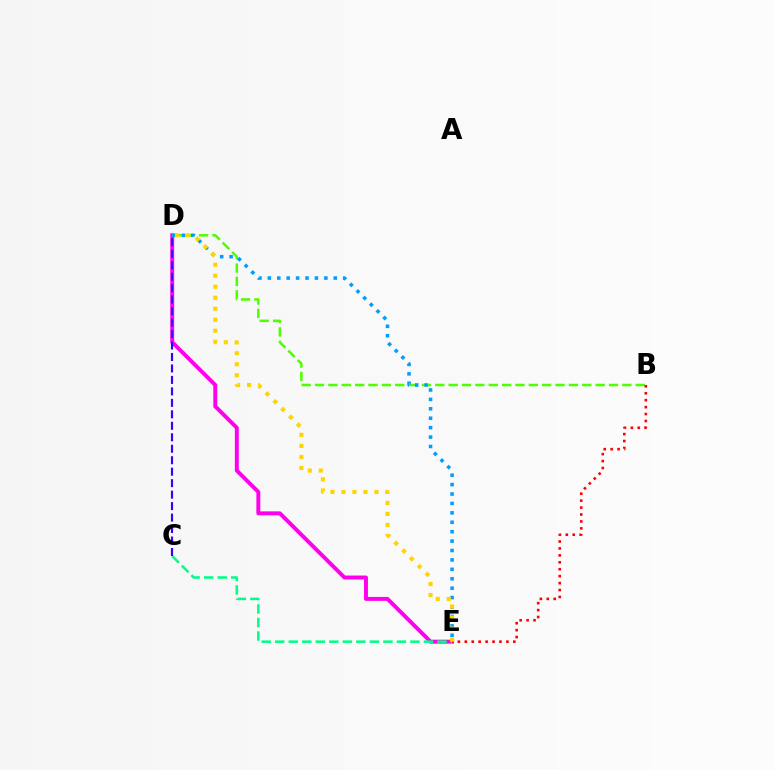{('D', 'E'): [{'color': '#ff00ed', 'line_style': 'solid', 'thickness': 2.83}, {'color': '#009eff', 'line_style': 'dotted', 'thickness': 2.56}, {'color': '#ffd500', 'line_style': 'dotted', 'thickness': 2.99}], ('C', 'E'): [{'color': '#00ff86', 'line_style': 'dashed', 'thickness': 1.84}], ('B', 'D'): [{'color': '#4fff00', 'line_style': 'dashed', 'thickness': 1.82}], ('B', 'E'): [{'color': '#ff0000', 'line_style': 'dotted', 'thickness': 1.88}], ('C', 'D'): [{'color': '#3700ff', 'line_style': 'dashed', 'thickness': 1.56}]}